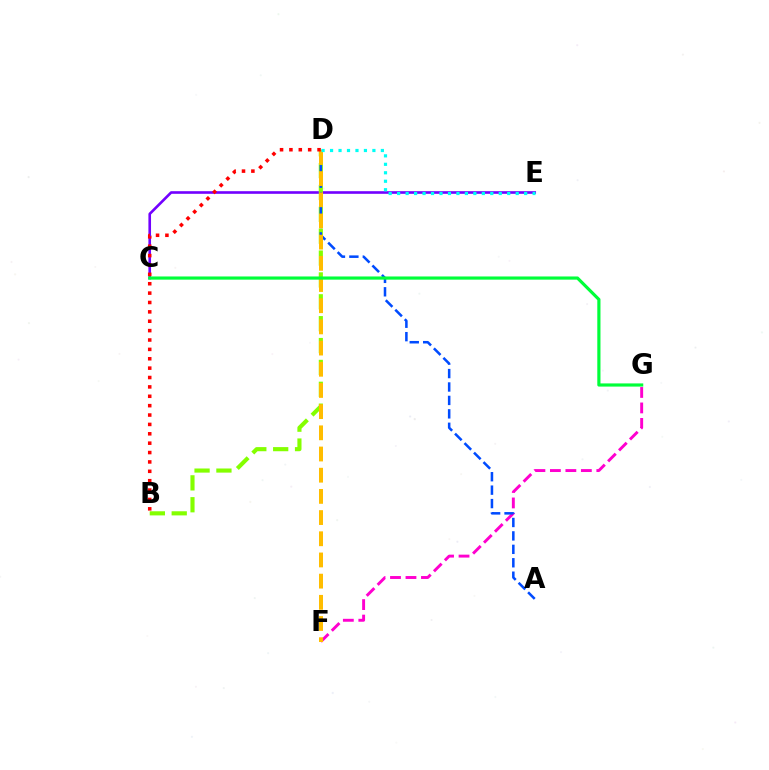{('C', 'E'): [{'color': '#7200ff', 'line_style': 'solid', 'thickness': 1.89}], ('B', 'D'): [{'color': '#84ff00', 'line_style': 'dashed', 'thickness': 2.97}, {'color': '#ff0000', 'line_style': 'dotted', 'thickness': 2.55}], ('F', 'G'): [{'color': '#ff00cf', 'line_style': 'dashed', 'thickness': 2.1}], ('A', 'D'): [{'color': '#004bff', 'line_style': 'dashed', 'thickness': 1.82}], ('D', 'F'): [{'color': '#ffbd00', 'line_style': 'dashed', 'thickness': 2.88}], ('C', 'G'): [{'color': '#00ff39', 'line_style': 'solid', 'thickness': 2.29}], ('D', 'E'): [{'color': '#00fff6', 'line_style': 'dotted', 'thickness': 2.3}]}